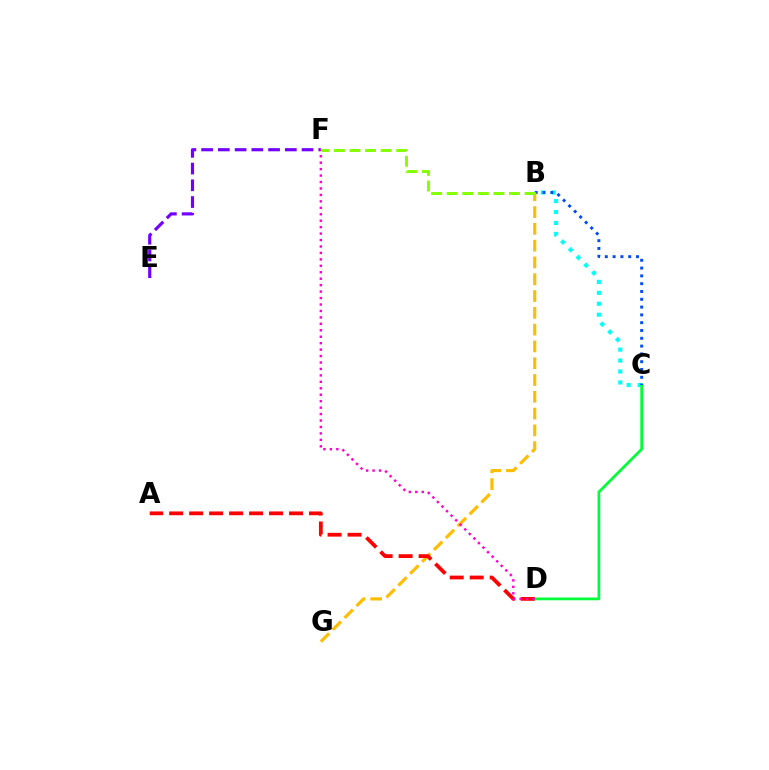{('B', 'C'): [{'color': '#00fff6', 'line_style': 'dotted', 'thickness': 2.97}, {'color': '#004bff', 'line_style': 'dotted', 'thickness': 2.12}], ('C', 'D'): [{'color': '#00ff39', 'line_style': 'solid', 'thickness': 1.99}], ('B', 'G'): [{'color': '#ffbd00', 'line_style': 'dashed', 'thickness': 2.28}], ('E', 'F'): [{'color': '#7200ff', 'line_style': 'dashed', 'thickness': 2.27}], ('A', 'D'): [{'color': '#ff0000', 'line_style': 'dashed', 'thickness': 2.71}], ('D', 'F'): [{'color': '#ff00cf', 'line_style': 'dotted', 'thickness': 1.75}], ('B', 'F'): [{'color': '#84ff00', 'line_style': 'dashed', 'thickness': 2.12}]}